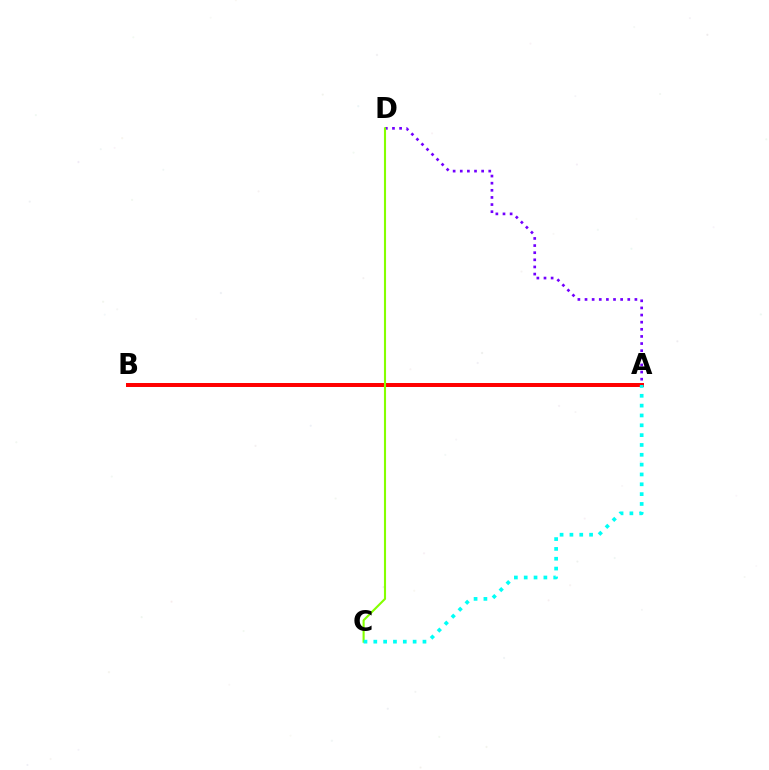{('A', 'B'): [{'color': '#ff0000', 'line_style': 'solid', 'thickness': 2.87}], ('A', 'D'): [{'color': '#7200ff', 'line_style': 'dotted', 'thickness': 1.94}], ('C', 'D'): [{'color': '#84ff00', 'line_style': 'solid', 'thickness': 1.52}], ('A', 'C'): [{'color': '#00fff6', 'line_style': 'dotted', 'thickness': 2.67}]}